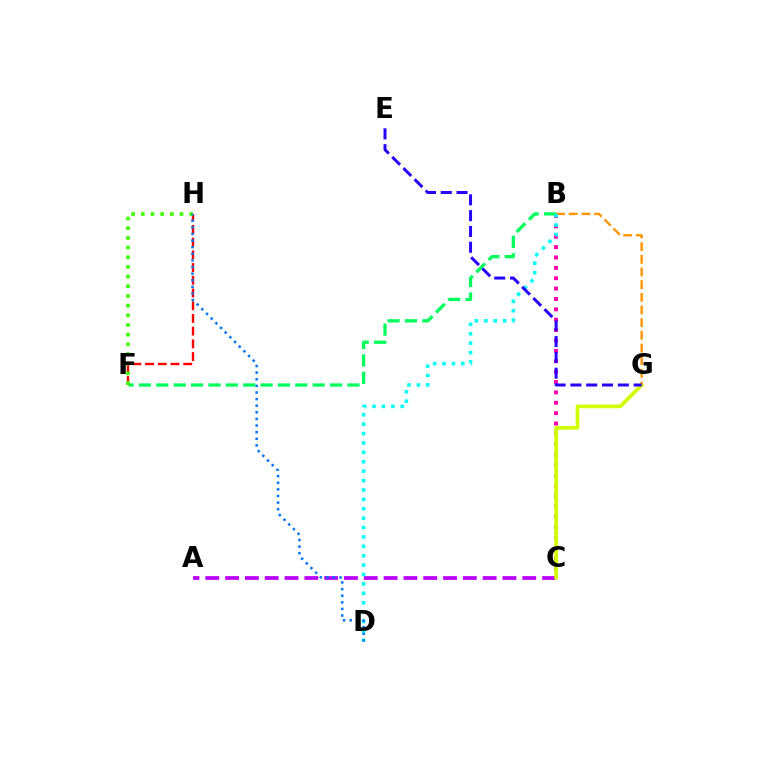{('B', 'C'): [{'color': '#ff00ac', 'line_style': 'dotted', 'thickness': 2.82}], ('A', 'C'): [{'color': '#b900ff', 'line_style': 'dashed', 'thickness': 2.69}], ('C', 'G'): [{'color': '#d1ff00', 'line_style': 'solid', 'thickness': 2.69}], ('B', 'F'): [{'color': '#00ff5c', 'line_style': 'dashed', 'thickness': 2.36}], ('B', 'G'): [{'color': '#ff9400', 'line_style': 'dashed', 'thickness': 1.72}], ('B', 'D'): [{'color': '#00fff6', 'line_style': 'dotted', 'thickness': 2.55}], ('F', 'H'): [{'color': '#ff0000', 'line_style': 'dashed', 'thickness': 1.73}, {'color': '#3dff00', 'line_style': 'dotted', 'thickness': 2.63}], ('D', 'H'): [{'color': '#0074ff', 'line_style': 'dotted', 'thickness': 1.8}], ('E', 'G'): [{'color': '#2500ff', 'line_style': 'dashed', 'thickness': 2.15}]}